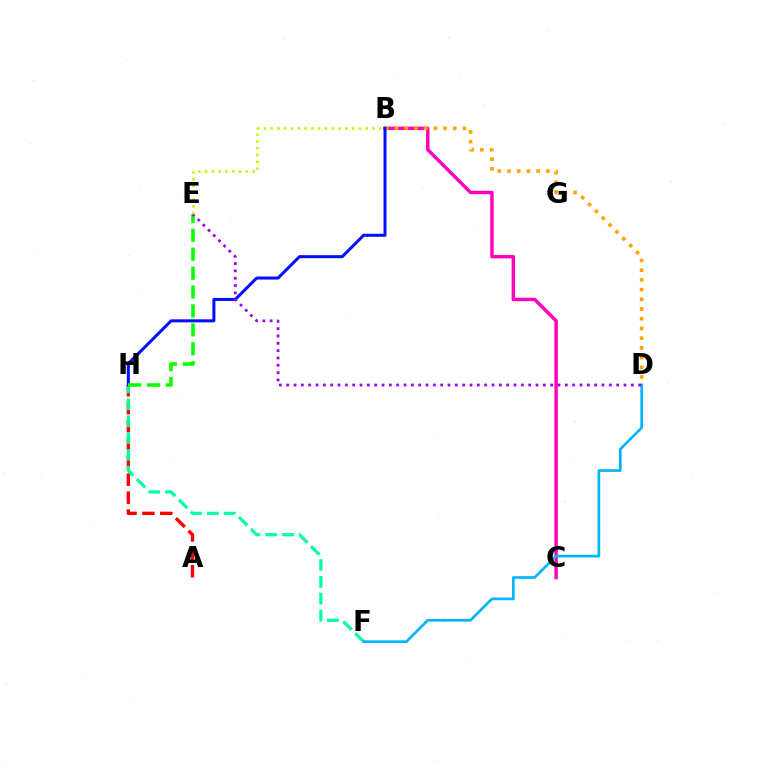{('B', 'C'): [{'color': '#ff00bd', 'line_style': 'solid', 'thickness': 2.48}], ('B', 'D'): [{'color': '#ffa500', 'line_style': 'dotted', 'thickness': 2.64}], ('A', 'H'): [{'color': '#ff0000', 'line_style': 'dashed', 'thickness': 2.43}], ('F', 'H'): [{'color': '#00ff9d', 'line_style': 'dashed', 'thickness': 2.29}], ('B', 'H'): [{'color': '#0010ff', 'line_style': 'solid', 'thickness': 2.18}], ('E', 'H'): [{'color': '#08ff00', 'line_style': 'dashed', 'thickness': 2.57}], ('D', 'F'): [{'color': '#00b5ff', 'line_style': 'solid', 'thickness': 1.92}], ('D', 'E'): [{'color': '#9b00ff', 'line_style': 'dotted', 'thickness': 1.99}], ('B', 'E'): [{'color': '#b3ff00', 'line_style': 'dotted', 'thickness': 1.84}]}